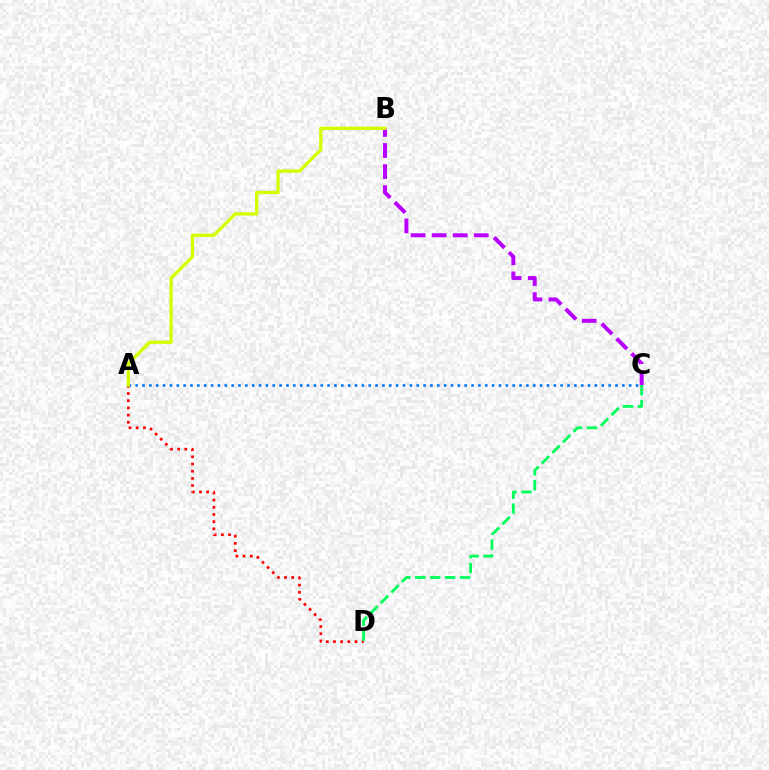{('A', 'C'): [{'color': '#0074ff', 'line_style': 'dotted', 'thickness': 1.86}], ('B', 'C'): [{'color': '#b900ff', 'line_style': 'dashed', 'thickness': 2.86}], ('A', 'D'): [{'color': '#ff0000', 'line_style': 'dotted', 'thickness': 1.95}], ('C', 'D'): [{'color': '#00ff5c', 'line_style': 'dashed', 'thickness': 2.03}], ('A', 'B'): [{'color': '#d1ff00', 'line_style': 'solid', 'thickness': 2.39}]}